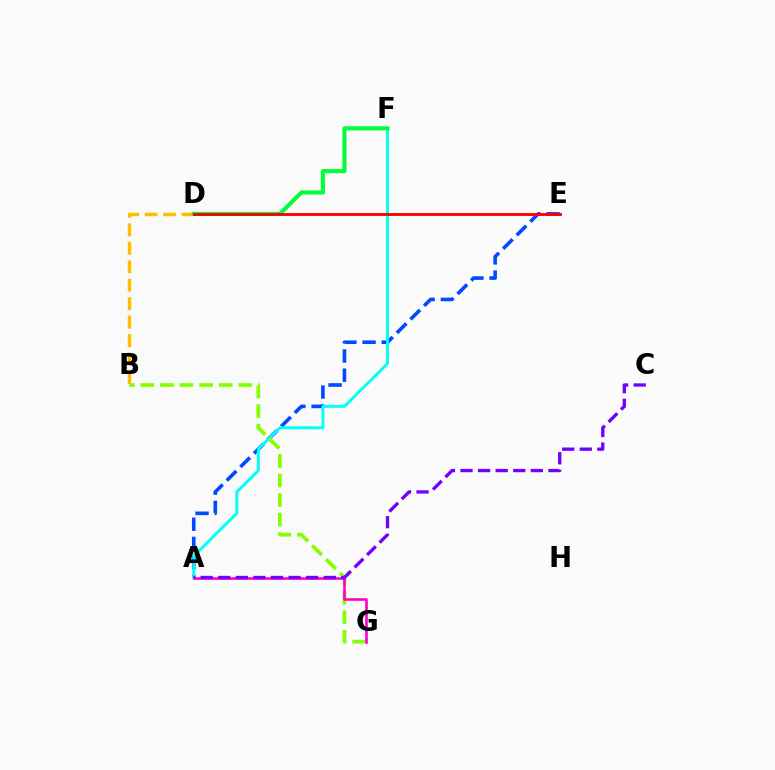{('A', 'E'): [{'color': '#004bff', 'line_style': 'dashed', 'thickness': 2.61}], ('B', 'D'): [{'color': '#ffbd00', 'line_style': 'dashed', 'thickness': 2.51}], ('A', 'F'): [{'color': '#00fff6', 'line_style': 'solid', 'thickness': 2.1}], ('B', 'G'): [{'color': '#84ff00', 'line_style': 'dashed', 'thickness': 2.66}], ('D', 'F'): [{'color': '#00ff39', 'line_style': 'solid', 'thickness': 2.93}], ('D', 'E'): [{'color': '#ff0000', 'line_style': 'solid', 'thickness': 2.07}], ('A', 'G'): [{'color': '#ff00cf', 'line_style': 'solid', 'thickness': 1.9}], ('A', 'C'): [{'color': '#7200ff', 'line_style': 'dashed', 'thickness': 2.39}]}